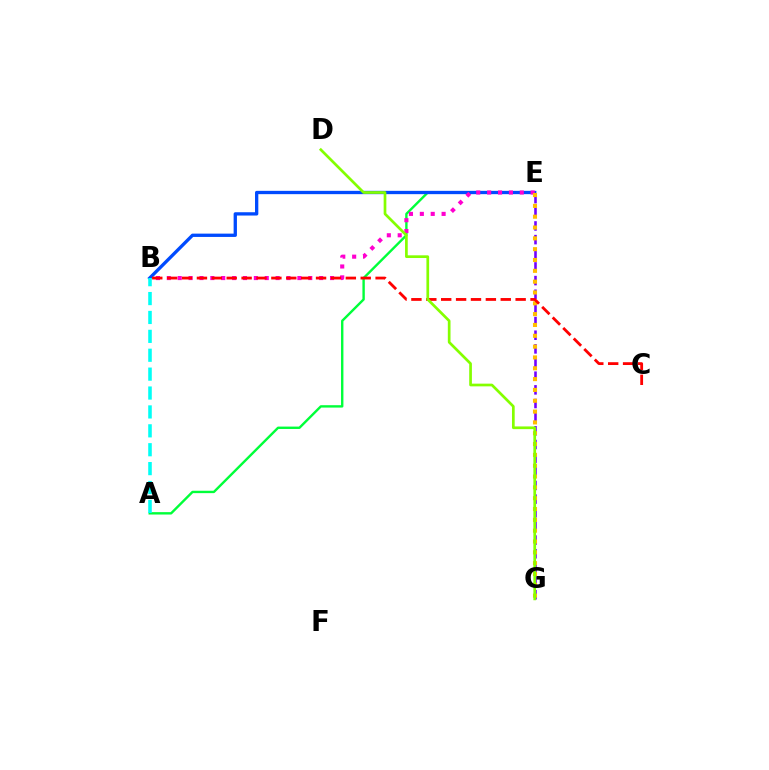{('A', 'E'): [{'color': '#00ff39', 'line_style': 'solid', 'thickness': 1.72}], ('B', 'E'): [{'color': '#004bff', 'line_style': 'solid', 'thickness': 2.38}, {'color': '#ff00cf', 'line_style': 'dotted', 'thickness': 2.96}], ('A', 'B'): [{'color': '#00fff6', 'line_style': 'dashed', 'thickness': 2.57}], ('E', 'G'): [{'color': '#7200ff', 'line_style': 'dashed', 'thickness': 1.86}, {'color': '#ffbd00', 'line_style': 'dotted', 'thickness': 2.94}], ('B', 'C'): [{'color': '#ff0000', 'line_style': 'dashed', 'thickness': 2.02}], ('D', 'G'): [{'color': '#84ff00', 'line_style': 'solid', 'thickness': 1.94}]}